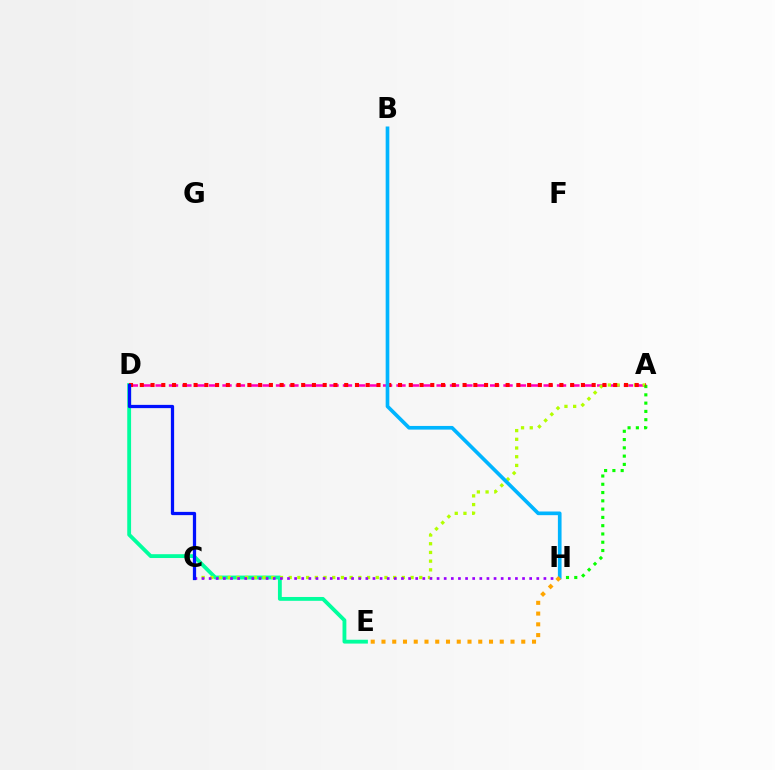{('D', 'E'): [{'color': '#00ff9d', 'line_style': 'solid', 'thickness': 2.76}], ('A', 'D'): [{'color': '#ff00bd', 'line_style': 'dashed', 'thickness': 1.82}, {'color': '#ff0000', 'line_style': 'dotted', 'thickness': 2.92}], ('A', 'C'): [{'color': '#b3ff00', 'line_style': 'dotted', 'thickness': 2.37}], ('C', 'H'): [{'color': '#9b00ff', 'line_style': 'dotted', 'thickness': 1.94}], ('A', 'H'): [{'color': '#08ff00', 'line_style': 'dotted', 'thickness': 2.25}], ('C', 'D'): [{'color': '#0010ff', 'line_style': 'solid', 'thickness': 2.34}], ('B', 'H'): [{'color': '#00b5ff', 'line_style': 'solid', 'thickness': 2.64}], ('E', 'H'): [{'color': '#ffa500', 'line_style': 'dotted', 'thickness': 2.92}]}